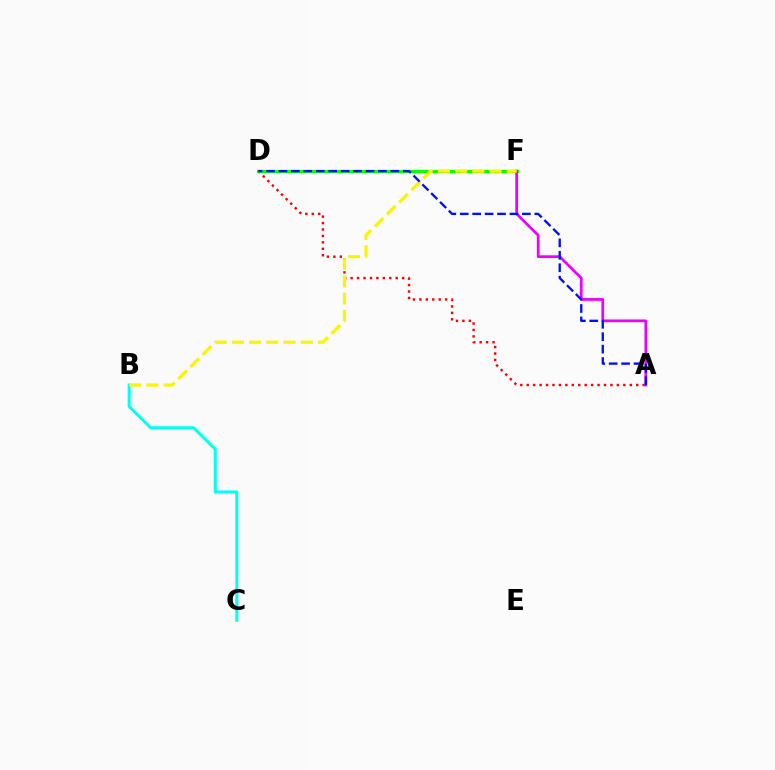{('A', 'D'): [{'color': '#ff0000', 'line_style': 'dotted', 'thickness': 1.75}, {'color': '#0010ff', 'line_style': 'dashed', 'thickness': 1.69}], ('D', 'F'): [{'color': '#08ff00', 'line_style': 'solid', 'thickness': 2.28}], ('A', 'F'): [{'color': '#ee00ff', 'line_style': 'solid', 'thickness': 1.98}], ('B', 'C'): [{'color': '#00fff6', 'line_style': 'solid', 'thickness': 2.17}], ('B', 'F'): [{'color': '#fcf500', 'line_style': 'dashed', 'thickness': 2.34}]}